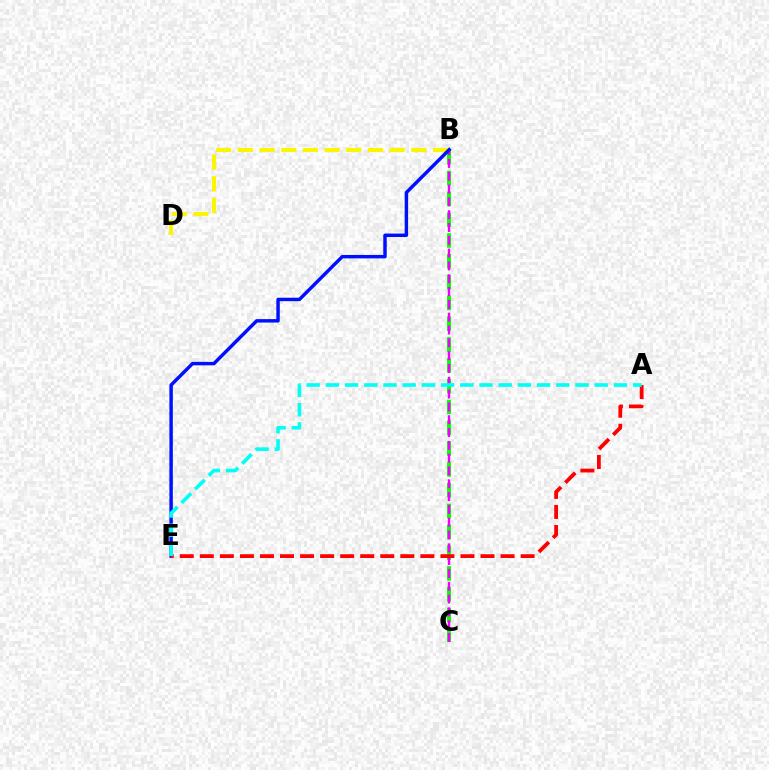{('B', 'D'): [{'color': '#fcf500', 'line_style': 'dashed', 'thickness': 2.95}], ('B', 'C'): [{'color': '#08ff00', 'line_style': 'dashed', 'thickness': 2.83}, {'color': '#ee00ff', 'line_style': 'dashed', 'thickness': 1.74}], ('B', 'E'): [{'color': '#0010ff', 'line_style': 'solid', 'thickness': 2.48}], ('A', 'E'): [{'color': '#ff0000', 'line_style': 'dashed', 'thickness': 2.72}, {'color': '#00fff6', 'line_style': 'dashed', 'thickness': 2.61}]}